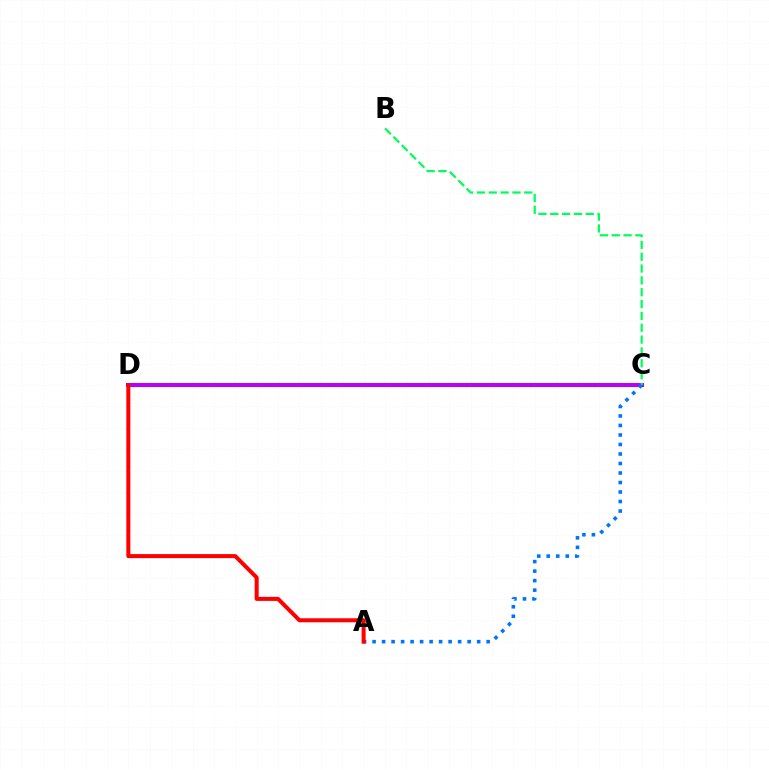{('C', 'D'): [{'color': '#d1ff00', 'line_style': 'solid', 'thickness': 2.47}, {'color': '#b900ff', 'line_style': 'solid', 'thickness': 2.88}], ('B', 'C'): [{'color': '#00ff5c', 'line_style': 'dashed', 'thickness': 1.61}], ('A', 'C'): [{'color': '#0074ff', 'line_style': 'dotted', 'thickness': 2.58}], ('A', 'D'): [{'color': '#ff0000', 'line_style': 'solid', 'thickness': 2.9}]}